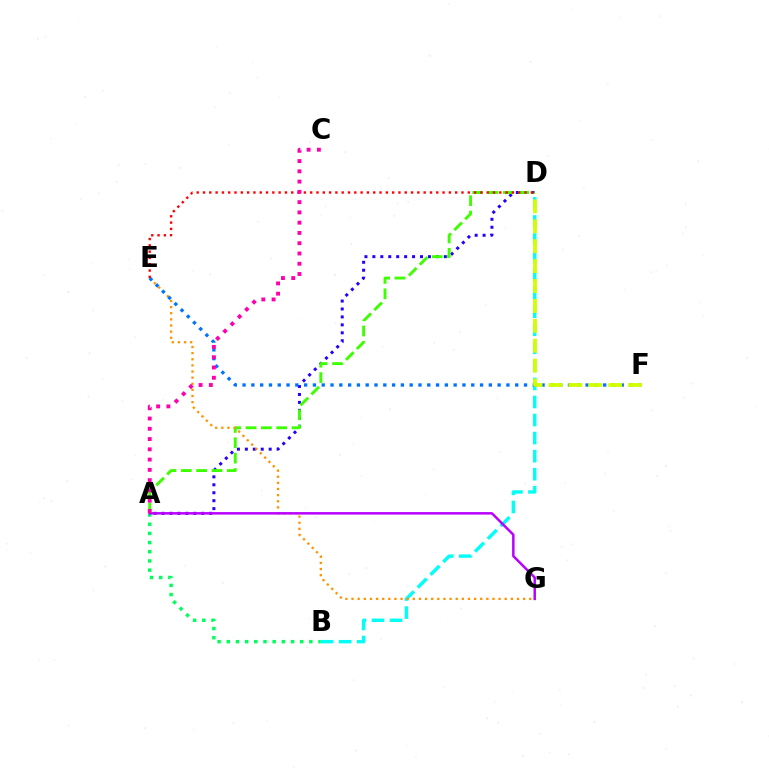{('A', 'B'): [{'color': '#00ff5c', 'line_style': 'dotted', 'thickness': 2.49}], ('B', 'D'): [{'color': '#00fff6', 'line_style': 'dashed', 'thickness': 2.45}], ('A', 'D'): [{'color': '#2500ff', 'line_style': 'dotted', 'thickness': 2.16}, {'color': '#3dff00', 'line_style': 'dashed', 'thickness': 2.09}], ('E', 'G'): [{'color': '#ff9400', 'line_style': 'dotted', 'thickness': 1.66}], ('A', 'G'): [{'color': '#b900ff', 'line_style': 'solid', 'thickness': 1.79}], ('E', 'F'): [{'color': '#0074ff', 'line_style': 'dotted', 'thickness': 2.39}], ('D', 'E'): [{'color': '#ff0000', 'line_style': 'dotted', 'thickness': 1.71}], ('A', 'C'): [{'color': '#ff00ac', 'line_style': 'dotted', 'thickness': 2.79}], ('D', 'F'): [{'color': '#d1ff00', 'line_style': 'dashed', 'thickness': 2.7}]}